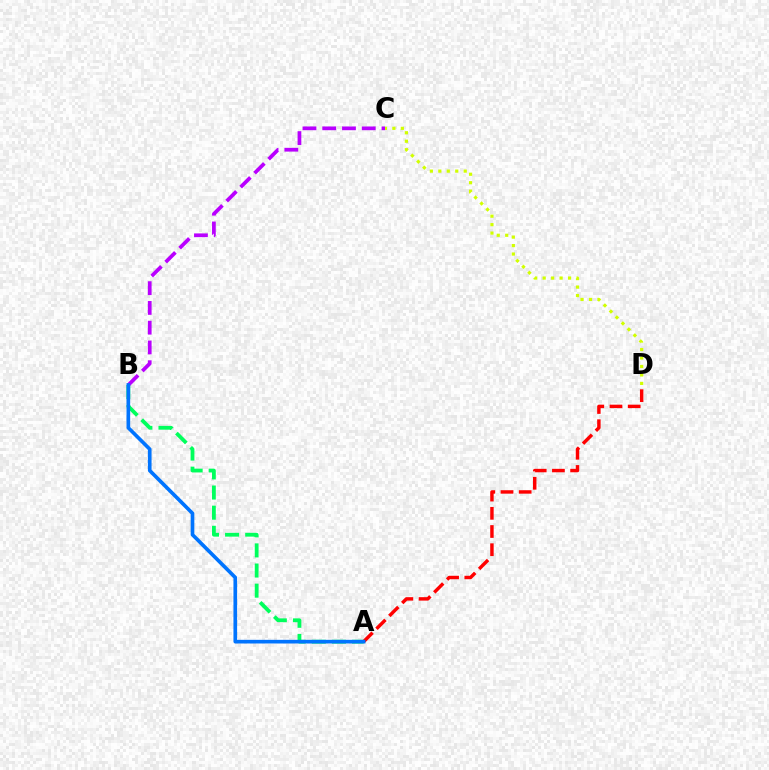{('A', 'D'): [{'color': '#ff0000', 'line_style': 'dashed', 'thickness': 2.47}], ('A', 'B'): [{'color': '#00ff5c', 'line_style': 'dashed', 'thickness': 2.73}, {'color': '#0074ff', 'line_style': 'solid', 'thickness': 2.63}], ('B', 'C'): [{'color': '#b900ff', 'line_style': 'dashed', 'thickness': 2.68}], ('C', 'D'): [{'color': '#d1ff00', 'line_style': 'dotted', 'thickness': 2.3}]}